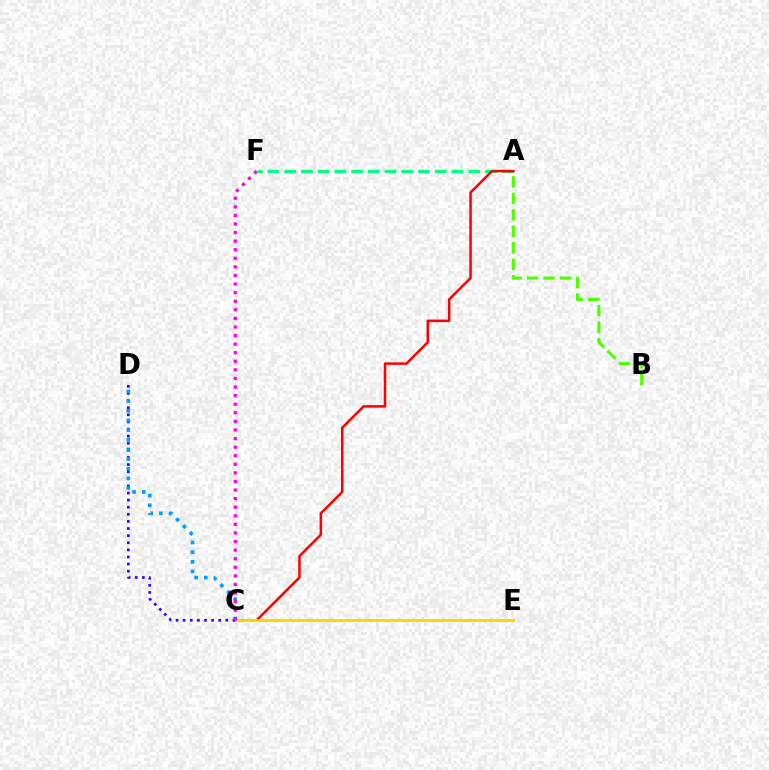{('A', 'F'): [{'color': '#00ff86', 'line_style': 'dashed', 'thickness': 2.27}], ('A', 'B'): [{'color': '#4fff00', 'line_style': 'dashed', 'thickness': 2.24}], ('A', 'C'): [{'color': '#ff0000', 'line_style': 'solid', 'thickness': 1.8}], ('C', 'E'): [{'color': '#ffd500', 'line_style': 'solid', 'thickness': 2.06}], ('C', 'D'): [{'color': '#3700ff', 'line_style': 'dotted', 'thickness': 1.93}, {'color': '#009eff', 'line_style': 'dotted', 'thickness': 2.62}], ('C', 'F'): [{'color': '#ff00ed', 'line_style': 'dotted', 'thickness': 2.33}]}